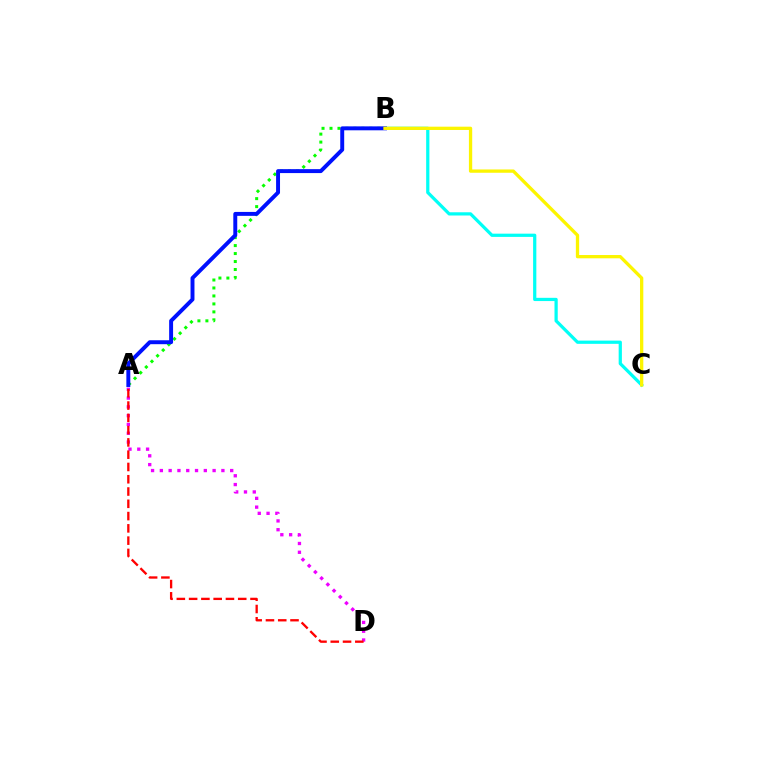{('A', 'B'): [{'color': '#08ff00', 'line_style': 'dotted', 'thickness': 2.17}, {'color': '#0010ff', 'line_style': 'solid', 'thickness': 2.83}], ('A', 'D'): [{'color': '#ee00ff', 'line_style': 'dotted', 'thickness': 2.39}, {'color': '#ff0000', 'line_style': 'dashed', 'thickness': 1.67}], ('B', 'C'): [{'color': '#00fff6', 'line_style': 'solid', 'thickness': 2.33}, {'color': '#fcf500', 'line_style': 'solid', 'thickness': 2.37}]}